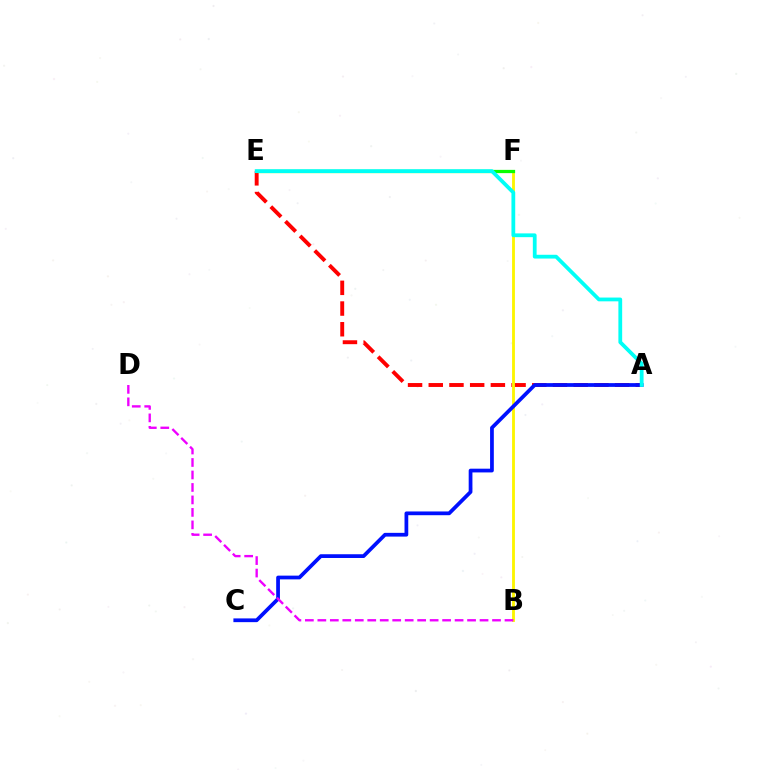{('A', 'E'): [{'color': '#ff0000', 'line_style': 'dashed', 'thickness': 2.81}, {'color': '#00fff6', 'line_style': 'solid', 'thickness': 2.72}], ('B', 'F'): [{'color': '#fcf500', 'line_style': 'solid', 'thickness': 2.05}], ('A', 'C'): [{'color': '#0010ff', 'line_style': 'solid', 'thickness': 2.69}], ('E', 'F'): [{'color': '#08ff00', 'line_style': 'solid', 'thickness': 2.35}], ('B', 'D'): [{'color': '#ee00ff', 'line_style': 'dashed', 'thickness': 1.7}]}